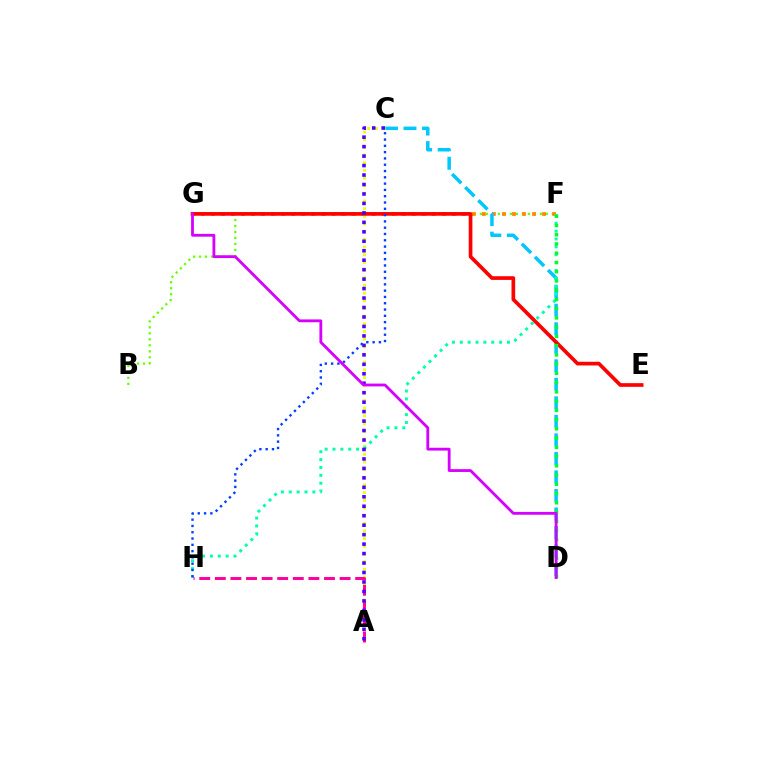{('B', 'F'): [{'color': '#66ff00', 'line_style': 'dotted', 'thickness': 1.63}], ('F', 'G'): [{'color': '#ff8800', 'line_style': 'dotted', 'thickness': 2.73}], ('C', 'D'): [{'color': '#00c7ff', 'line_style': 'dashed', 'thickness': 2.52}], ('A', 'C'): [{'color': '#eeff00', 'line_style': 'dotted', 'thickness': 2.08}, {'color': '#4f00ff', 'line_style': 'dotted', 'thickness': 2.57}], ('F', 'H'): [{'color': '#00ffaf', 'line_style': 'dotted', 'thickness': 2.14}], ('A', 'H'): [{'color': '#ff00a0', 'line_style': 'dashed', 'thickness': 2.12}], ('E', 'G'): [{'color': '#ff0000', 'line_style': 'solid', 'thickness': 2.65}], ('D', 'F'): [{'color': '#00ff27', 'line_style': 'dotted', 'thickness': 2.51}], ('C', 'H'): [{'color': '#003fff', 'line_style': 'dotted', 'thickness': 1.71}], ('D', 'G'): [{'color': '#d600ff', 'line_style': 'solid', 'thickness': 2.03}]}